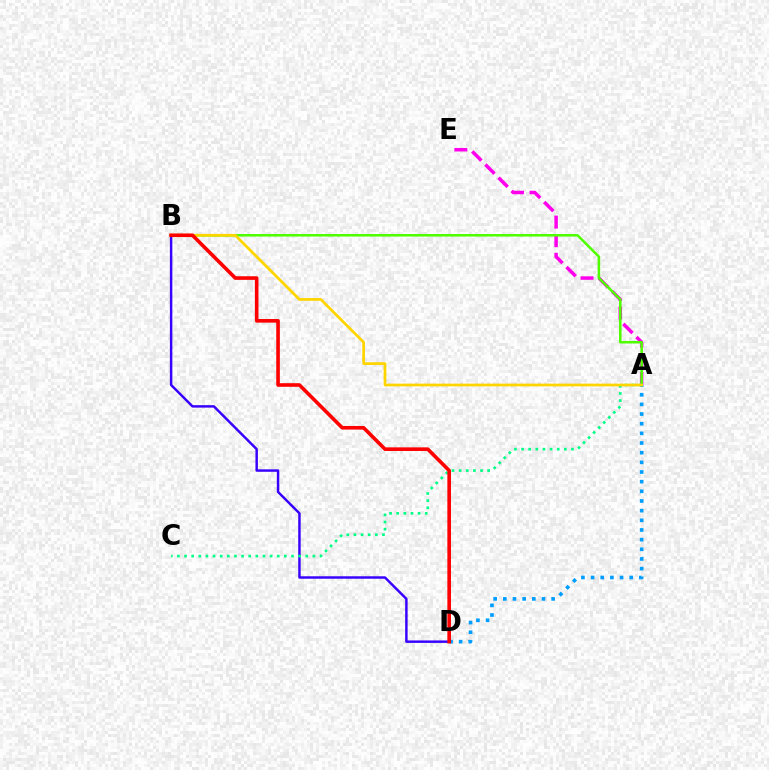{('B', 'D'): [{'color': '#3700ff', 'line_style': 'solid', 'thickness': 1.77}, {'color': '#ff0000', 'line_style': 'solid', 'thickness': 2.6}], ('A', 'E'): [{'color': '#ff00ed', 'line_style': 'dashed', 'thickness': 2.52}], ('A', 'B'): [{'color': '#4fff00', 'line_style': 'solid', 'thickness': 1.83}, {'color': '#ffd500', 'line_style': 'solid', 'thickness': 1.97}], ('A', 'D'): [{'color': '#009eff', 'line_style': 'dotted', 'thickness': 2.62}], ('A', 'C'): [{'color': '#00ff86', 'line_style': 'dotted', 'thickness': 1.94}]}